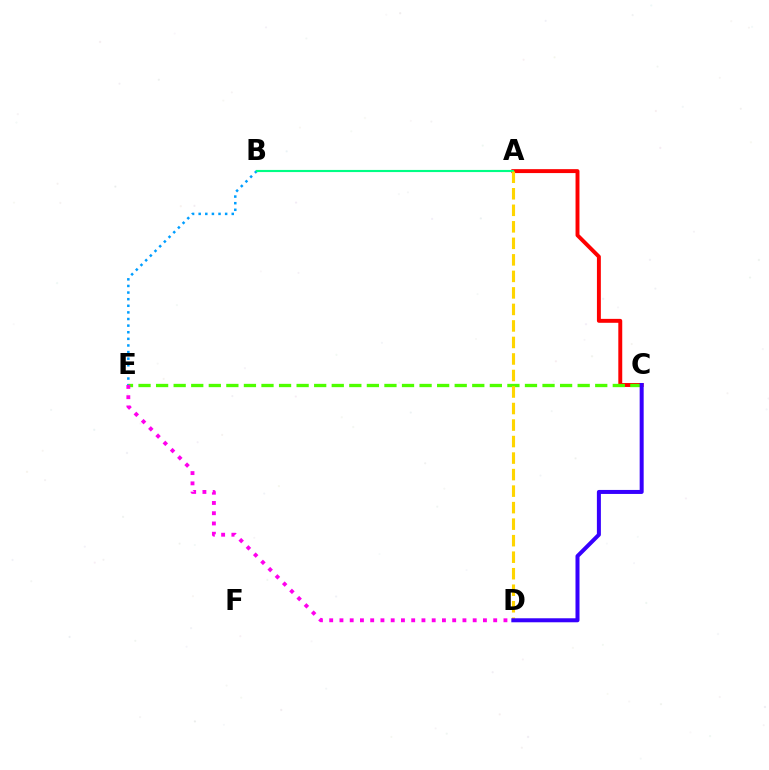{('B', 'E'): [{'color': '#009eff', 'line_style': 'dotted', 'thickness': 1.8}], ('A', 'C'): [{'color': '#ff0000', 'line_style': 'solid', 'thickness': 2.82}], ('A', 'B'): [{'color': '#00ff86', 'line_style': 'solid', 'thickness': 1.54}], ('C', 'E'): [{'color': '#4fff00', 'line_style': 'dashed', 'thickness': 2.39}], ('A', 'D'): [{'color': '#ffd500', 'line_style': 'dashed', 'thickness': 2.24}], ('C', 'D'): [{'color': '#3700ff', 'line_style': 'solid', 'thickness': 2.88}], ('D', 'E'): [{'color': '#ff00ed', 'line_style': 'dotted', 'thickness': 2.78}]}